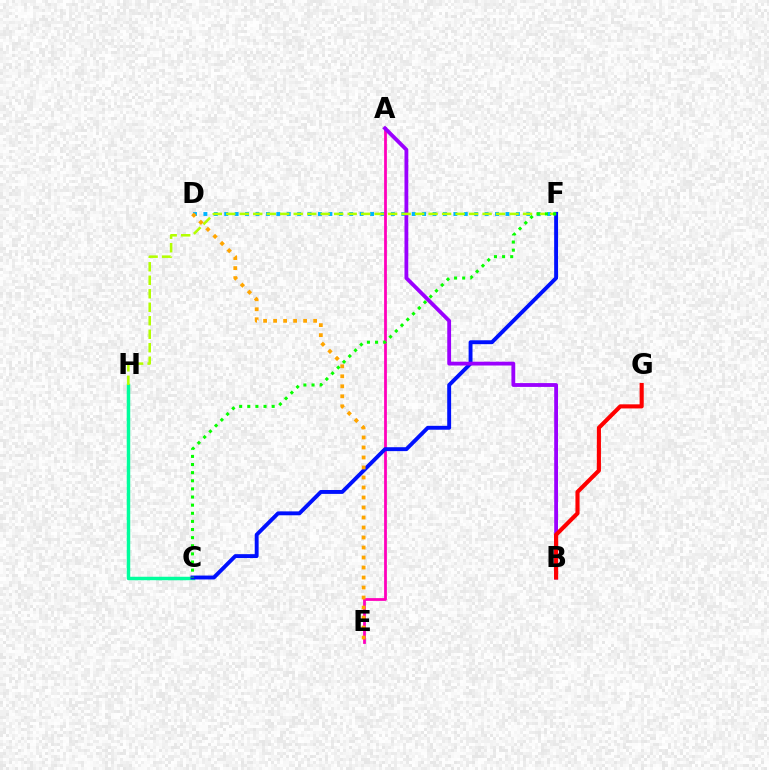{('D', 'F'): [{'color': '#00b5ff', 'line_style': 'dotted', 'thickness': 2.83}], ('C', 'H'): [{'color': '#00ff9d', 'line_style': 'solid', 'thickness': 2.5}], ('A', 'E'): [{'color': '#ff00bd', 'line_style': 'solid', 'thickness': 2.0}], ('C', 'F'): [{'color': '#0010ff', 'line_style': 'solid', 'thickness': 2.81}, {'color': '#08ff00', 'line_style': 'dotted', 'thickness': 2.21}], ('A', 'B'): [{'color': '#9b00ff', 'line_style': 'solid', 'thickness': 2.75}], ('F', 'H'): [{'color': '#b3ff00', 'line_style': 'dashed', 'thickness': 1.83}], ('B', 'G'): [{'color': '#ff0000', 'line_style': 'solid', 'thickness': 2.97}], ('D', 'E'): [{'color': '#ffa500', 'line_style': 'dotted', 'thickness': 2.72}]}